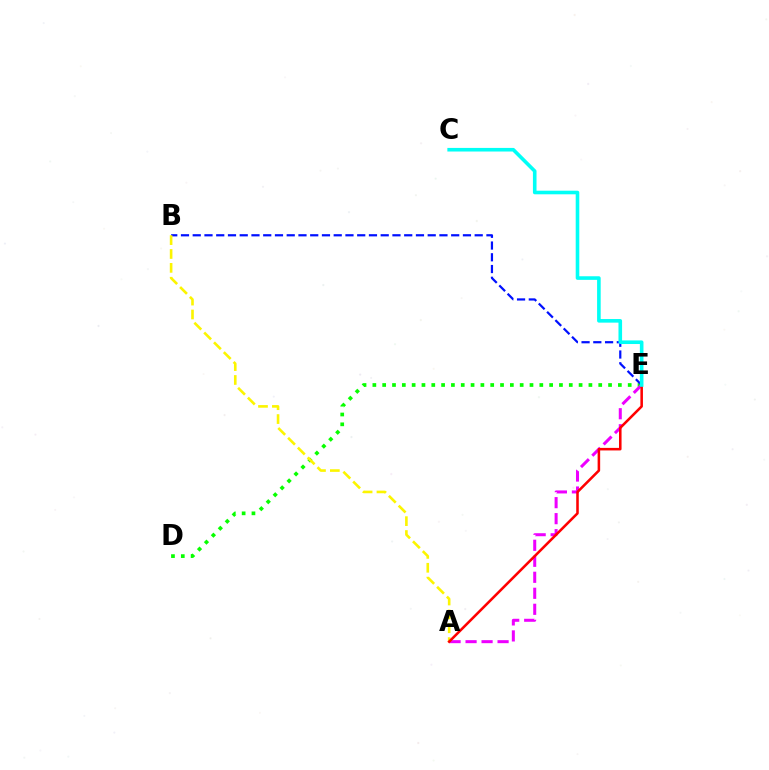{('D', 'E'): [{'color': '#08ff00', 'line_style': 'dotted', 'thickness': 2.67}], ('B', 'E'): [{'color': '#0010ff', 'line_style': 'dashed', 'thickness': 1.6}], ('A', 'E'): [{'color': '#ee00ff', 'line_style': 'dashed', 'thickness': 2.17}, {'color': '#ff0000', 'line_style': 'solid', 'thickness': 1.84}], ('A', 'B'): [{'color': '#fcf500', 'line_style': 'dashed', 'thickness': 1.88}], ('C', 'E'): [{'color': '#00fff6', 'line_style': 'solid', 'thickness': 2.6}]}